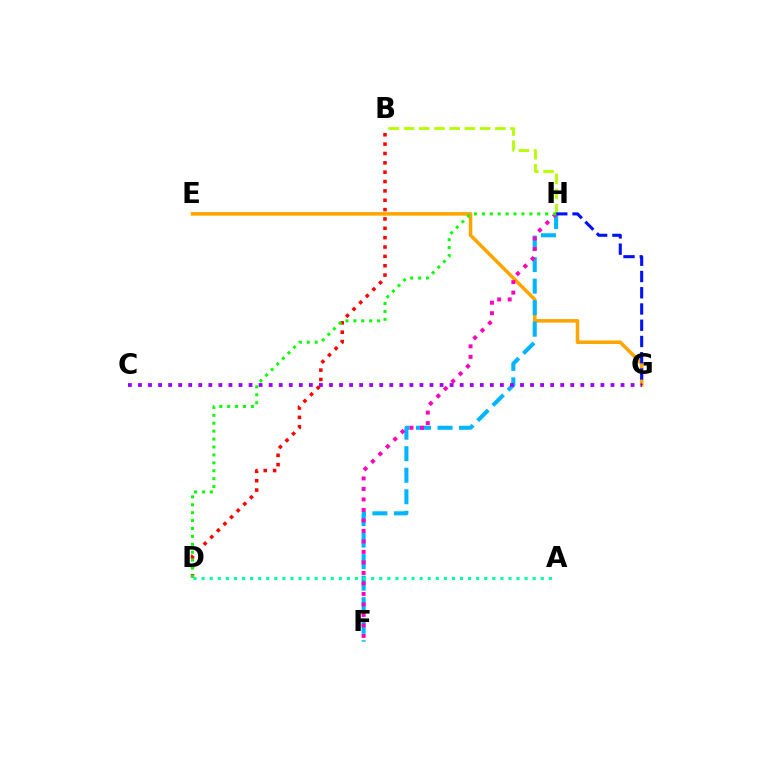{('E', 'G'): [{'color': '#ffa500', 'line_style': 'solid', 'thickness': 2.55}], ('F', 'H'): [{'color': '#00b5ff', 'line_style': 'dashed', 'thickness': 2.92}, {'color': '#ff00bd', 'line_style': 'dotted', 'thickness': 2.85}], ('B', 'H'): [{'color': '#b3ff00', 'line_style': 'dashed', 'thickness': 2.07}], ('C', 'G'): [{'color': '#9b00ff', 'line_style': 'dotted', 'thickness': 2.73}], ('B', 'D'): [{'color': '#ff0000', 'line_style': 'dotted', 'thickness': 2.54}], ('G', 'H'): [{'color': '#0010ff', 'line_style': 'dashed', 'thickness': 2.21}], ('A', 'D'): [{'color': '#00ff9d', 'line_style': 'dotted', 'thickness': 2.19}], ('D', 'H'): [{'color': '#08ff00', 'line_style': 'dotted', 'thickness': 2.15}]}